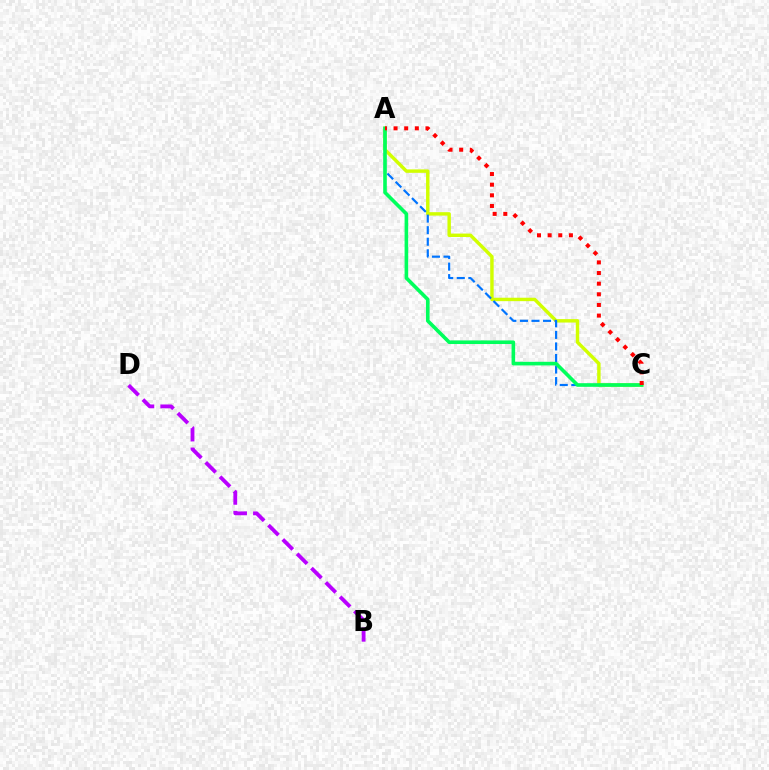{('A', 'C'): [{'color': '#d1ff00', 'line_style': 'solid', 'thickness': 2.47}, {'color': '#0074ff', 'line_style': 'dashed', 'thickness': 1.57}, {'color': '#00ff5c', 'line_style': 'solid', 'thickness': 2.6}, {'color': '#ff0000', 'line_style': 'dotted', 'thickness': 2.89}], ('B', 'D'): [{'color': '#b900ff', 'line_style': 'dashed', 'thickness': 2.75}]}